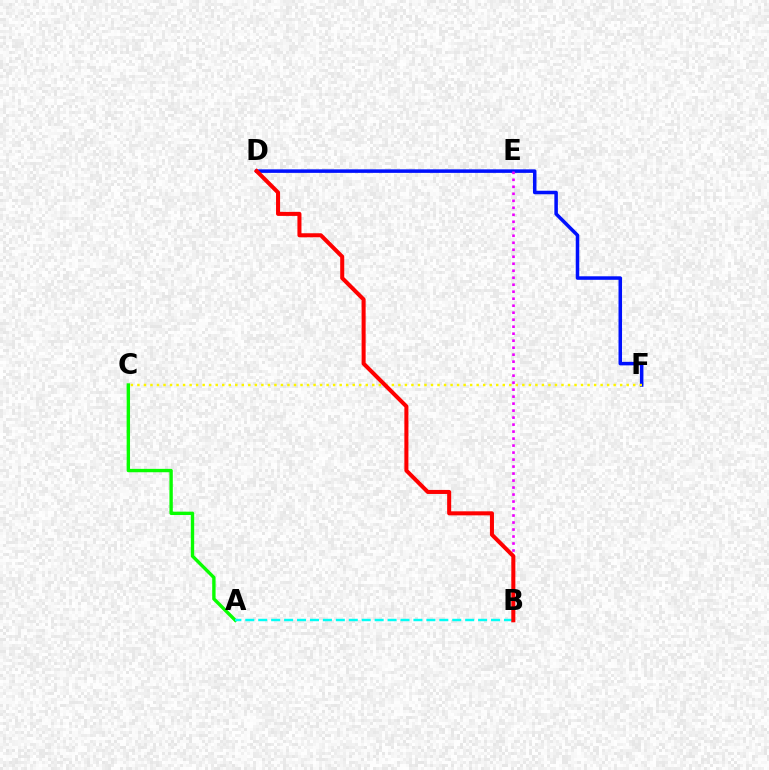{('A', 'C'): [{'color': '#08ff00', 'line_style': 'solid', 'thickness': 2.43}], ('D', 'F'): [{'color': '#0010ff', 'line_style': 'solid', 'thickness': 2.54}], ('B', 'E'): [{'color': '#ee00ff', 'line_style': 'dotted', 'thickness': 1.9}], ('C', 'F'): [{'color': '#fcf500', 'line_style': 'dotted', 'thickness': 1.77}], ('A', 'B'): [{'color': '#00fff6', 'line_style': 'dashed', 'thickness': 1.76}], ('B', 'D'): [{'color': '#ff0000', 'line_style': 'solid', 'thickness': 2.91}]}